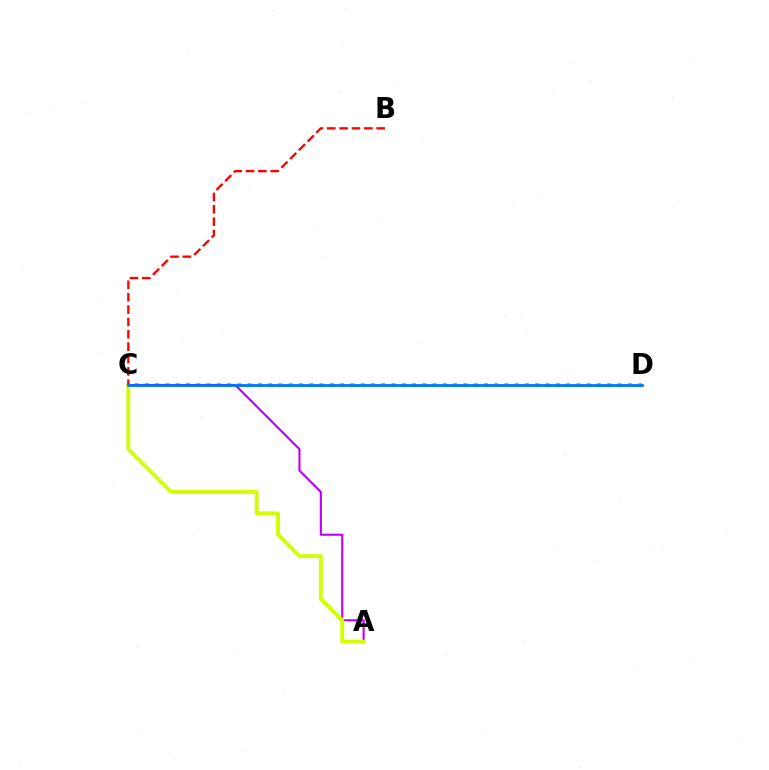{('C', 'D'): [{'color': '#00ff5c', 'line_style': 'dotted', 'thickness': 2.79}, {'color': '#0074ff', 'line_style': 'solid', 'thickness': 2.0}], ('A', 'C'): [{'color': '#b900ff', 'line_style': 'solid', 'thickness': 1.52}, {'color': '#d1ff00', 'line_style': 'solid', 'thickness': 2.79}], ('B', 'C'): [{'color': '#ff0000', 'line_style': 'dashed', 'thickness': 1.68}]}